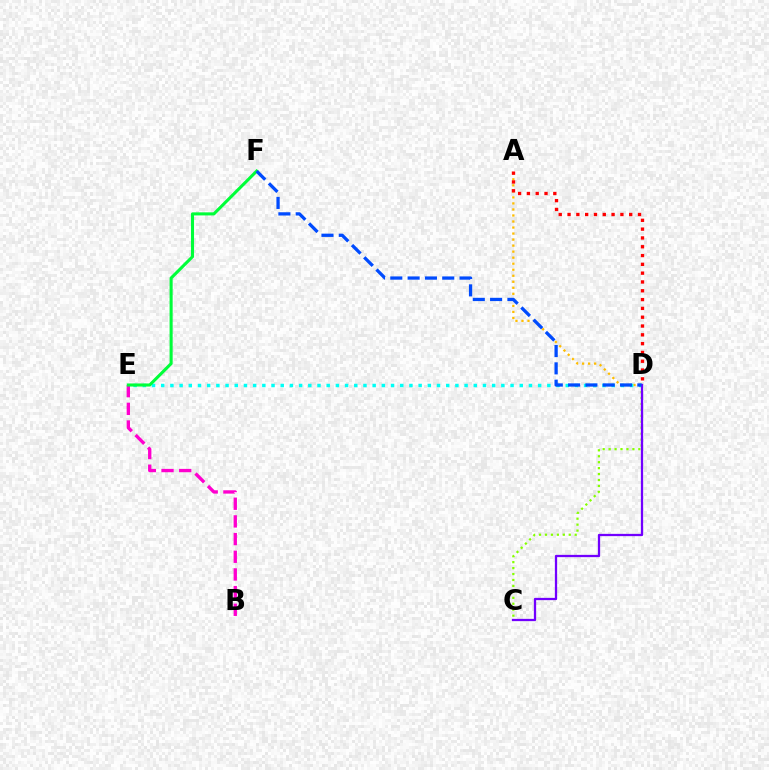{('A', 'D'): [{'color': '#ffbd00', 'line_style': 'dotted', 'thickness': 1.64}, {'color': '#ff0000', 'line_style': 'dotted', 'thickness': 2.39}], ('C', 'D'): [{'color': '#84ff00', 'line_style': 'dotted', 'thickness': 1.61}, {'color': '#7200ff', 'line_style': 'solid', 'thickness': 1.64}], ('D', 'E'): [{'color': '#00fff6', 'line_style': 'dotted', 'thickness': 2.5}], ('B', 'E'): [{'color': '#ff00cf', 'line_style': 'dashed', 'thickness': 2.4}], ('E', 'F'): [{'color': '#00ff39', 'line_style': 'solid', 'thickness': 2.21}], ('D', 'F'): [{'color': '#004bff', 'line_style': 'dashed', 'thickness': 2.35}]}